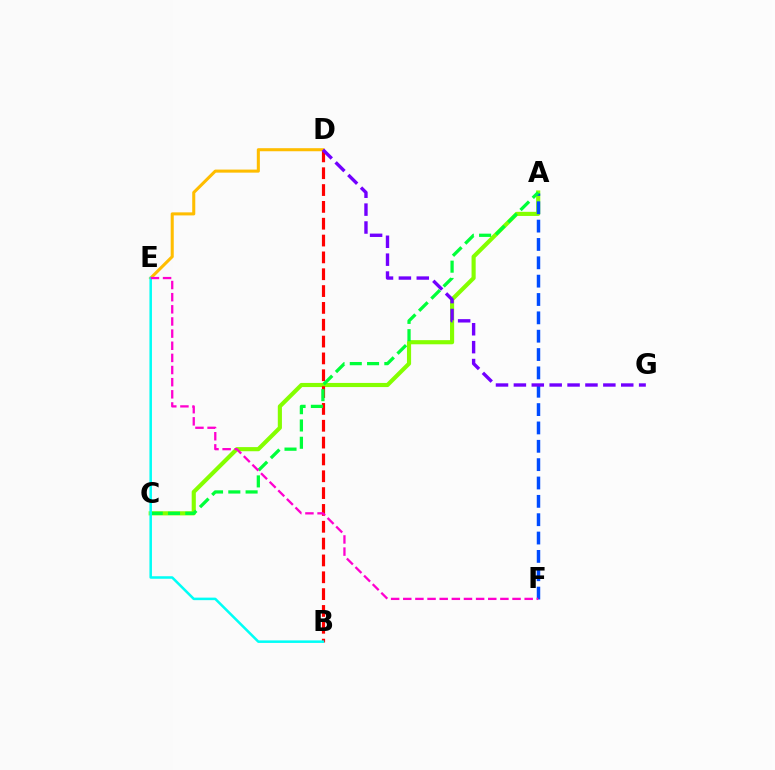{('A', 'C'): [{'color': '#84ff00', 'line_style': 'solid', 'thickness': 2.97}, {'color': '#00ff39', 'line_style': 'dashed', 'thickness': 2.35}], ('A', 'F'): [{'color': '#004bff', 'line_style': 'dashed', 'thickness': 2.49}], ('B', 'D'): [{'color': '#ff0000', 'line_style': 'dashed', 'thickness': 2.29}], ('D', 'E'): [{'color': '#ffbd00', 'line_style': 'solid', 'thickness': 2.2}], ('D', 'G'): [{'color': '#7200ff', 'line_style': 'dashed', 'thickness': 2.43}], ('B', 'E'): [{'color': '#00fff6', 'line_style': 'solid', 'thickness': 1.82}], ('E', 'F'): [{'color': '#ff00cf', 'line_style': 'dashed', 'thickness': 1.65}]}